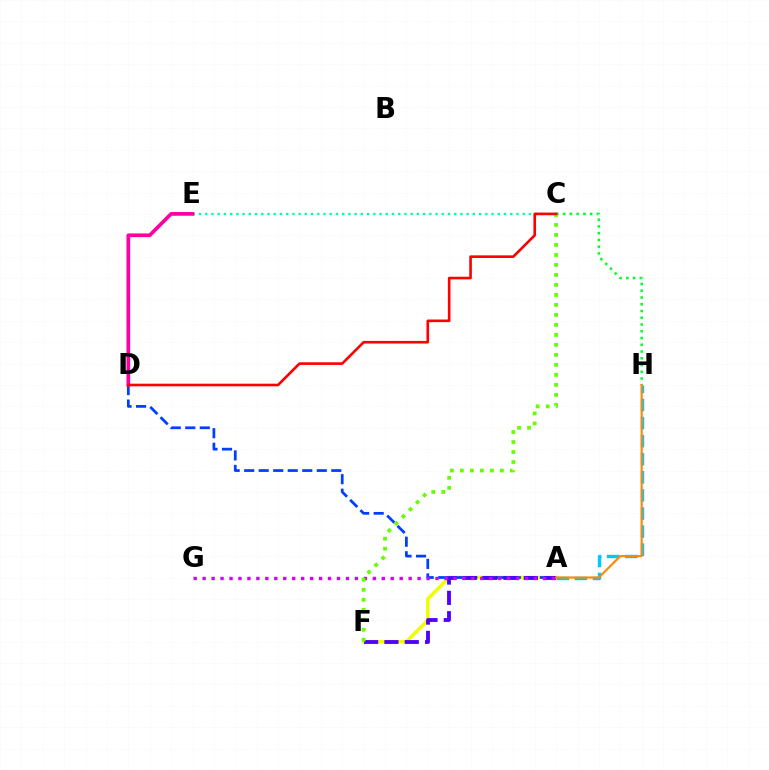{('C', 'H'): [{'color': '#00ff27', 'line_style': 'dotted', 'thickness': 1.84}], ('A', 'F'): [{'color': '#eeff00', 'line_style': 'solid', 'thickness': 2.52}, {'color': '#4f00ff', 'line_style': 'dashed', 'thickness': 2.76}], ('A', 'H'): [{'color': '#00c7ff', 'line_style': 'dashed', 'thickness': 2.46}, {'color': '#ff8800', 'line_style': 'solid', 'thickness': 1.54}], ('C', 'E'): [{'color': '#00ffaf', 'line_style': 'dotted', 'thickness': 1.69}], ('A', 'D'): [{'color': '#003fff', 'line_style': 'dashed', 'thickness': 1.97}], ('A', 'G'): [{'color': '#d600ff', 'line_style': 'dotted', 'thickness': 2.43}], ('D', 'E'): [{'color': '#ff00a0', 'line_style': 'solid', 'thickness': 2.66}], ('C', 'F'): [{'color': '#66ff00', 'line_style': 'dotted', 'thickness': 2.72}], ('C', 'D'): [{'color': '#ff0000', 'line_style': 'solid', 'thickness': 1.89}]}